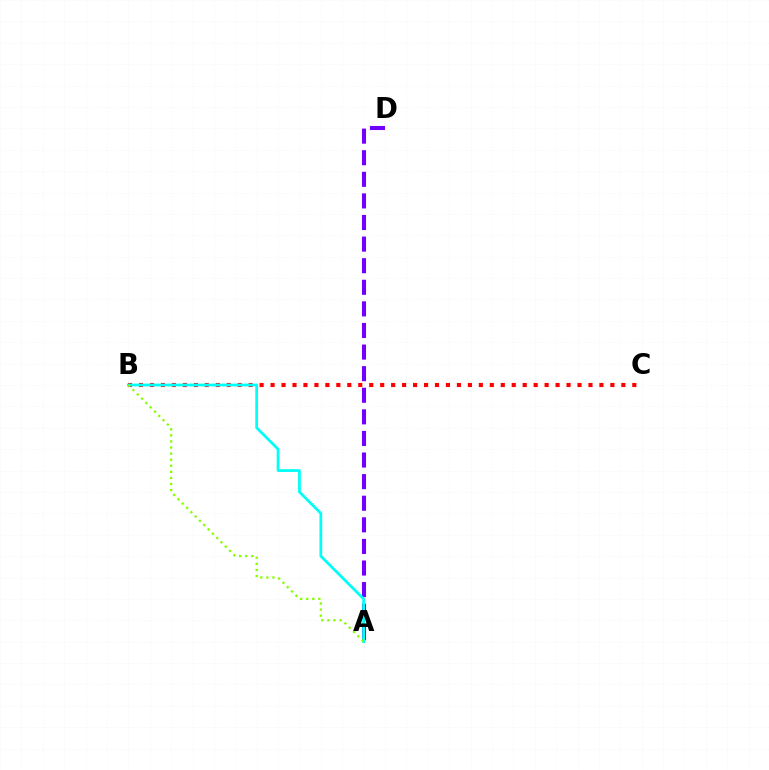{('A', 'D'): [{'color': '#7200ff', 'line_style': 'dashed', 'thickness': 2.93}], ('B', 'C'): [{'color': '#ff0000', 'line_style': 'dotted', 'thickness': 2.98}], ('A', 'B'): [{'color': '#00fff6', 'line_style': 'solid', 'thickness': 1.99}, {'color': '#84ff00', 'line_style': 'dotted', 'thickness': 1.65}]}